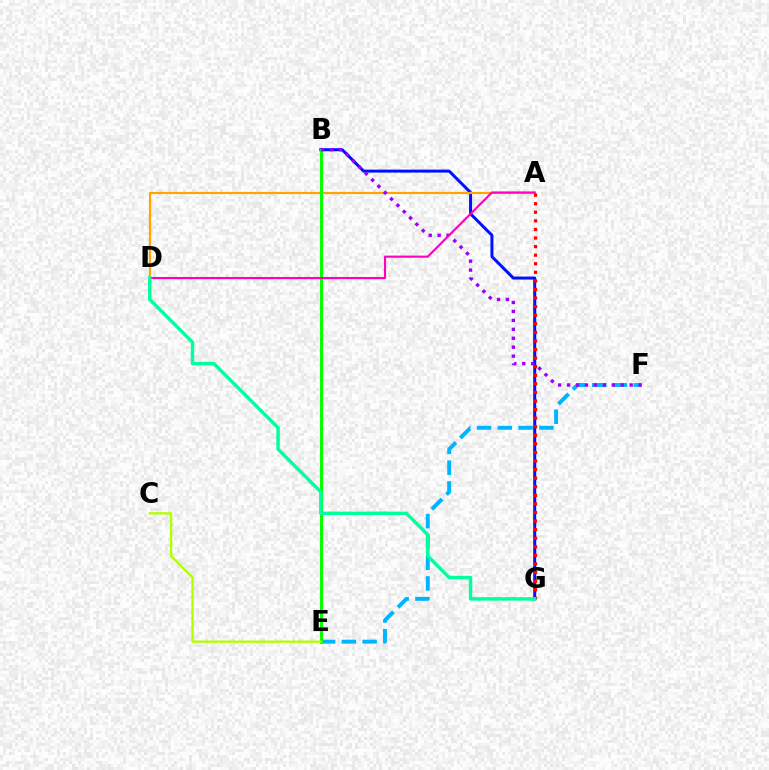{('E', 'F'): [{'color': '#00b5ff', 'line_style': 'dashed', 'thickness': 2.82}], ('B', 'G'): [{'color': '#0010ff', 'line_style': 'solid', 'thickness': 2.15}], ('A', 'D'): [{'color': '#ffa500', 'line_style': 'solid', 'thickness': 1.56}, {'color': '#ff00bd', 'line_style': 'solid', 'thickness': 1.55}], ('A', 'G'): [{'color': '#ff0000', 'line_style': 'dotted', 'thickness': 2.33}], ('B', 'E'): [{'color': '#08ff00', 'line_style': 'solid', 'thickness': 2.16}], ('B', 'F'): [{'color': '#9b00ff', 'line_style': 'dotted', 'thickness': 2.43}], ('D', 'G'): [{'color': '#00ff9d', 'line_style': 'solid', 'thickness': 2.47}], ('C', 'E'): [{'color': '#b3ff00', 'line_style': 'solid', 'thickness': 1.68}]}